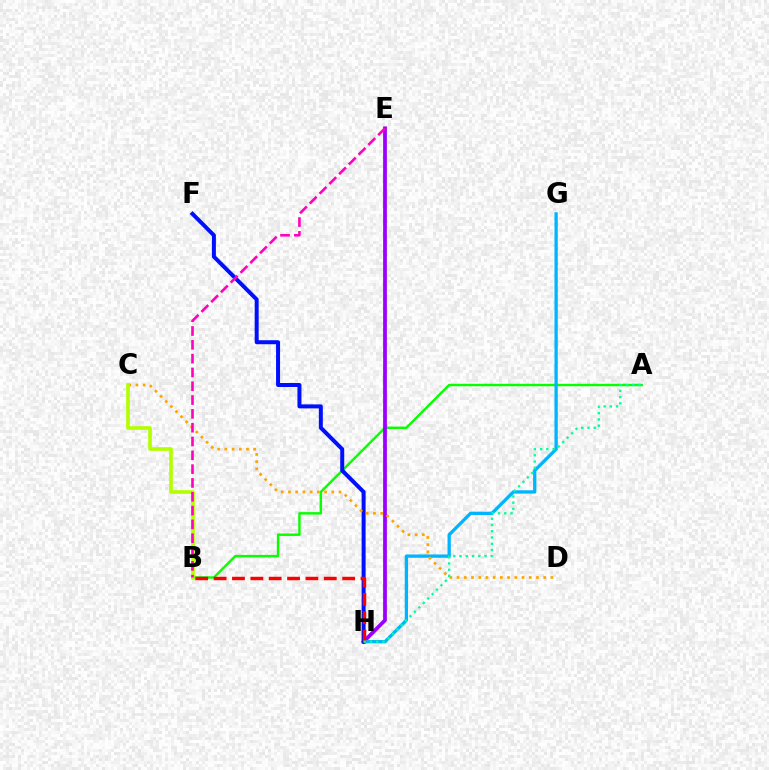{('A', 'B'): [{'color': '#08ff00', 'line_style': 'solid', 'thickness': 1.75}], ('E', 'H'): [{'color': '#9b00ff', 'line_style': 'solid', 'thickness': 2.71}], ('G', 'H'): [{'color': '#00b5ff', 'line_style': 'solid', 'thickness': 2.38}], ('F', 'H'): [{'color': '#0010ff', 'line_style': 'solid', 'thickness': 2.88}], ('C', 'D'): [{'color': '#ffa500', 'line_style': 'dotted', 'thickness': 1.96}], ('B', 'C'): [{'color': '#b3ff00', 'line_style': 'solid', 'thickness': 2.62}], ('B', 'E'): [{'color': '#ff00bd', 'line_style': 'dashed', 'thickness': 1.88}], ('B', 'H'): [{'color': '#ff0000', 'line_style': 'dashed', 'thickness': 2.49}], ('A', 'H'): [{'color': '#00ff9d', 'line_style': 'dotted', 'thickness': 1.7}]}